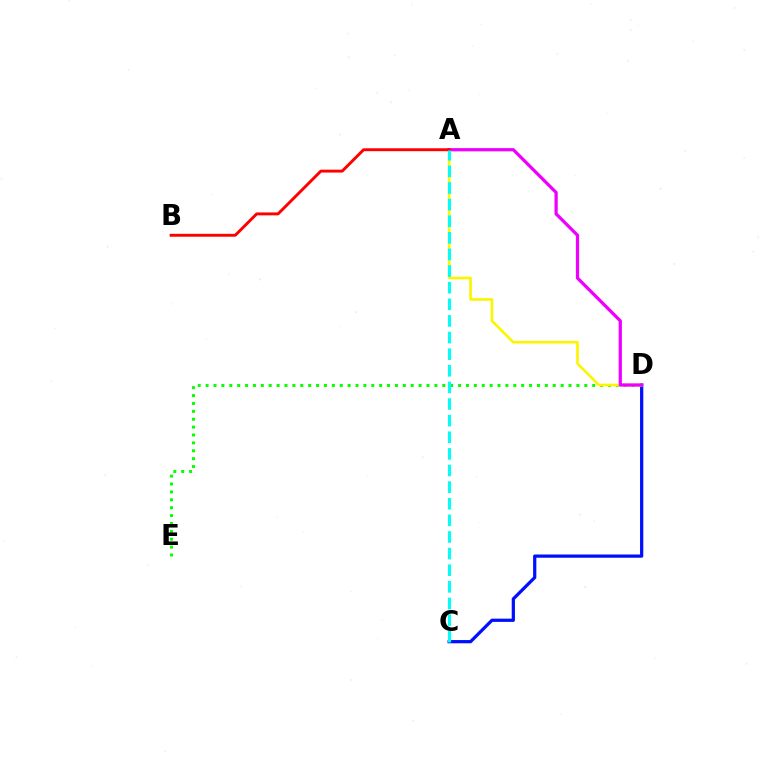{('C', 'D'): [{'color': '#0010ff', 'line_style': 'solid', 'thickness': 2.33}], ('D', 'E'): [{'color': '#08ff00', 'line_style': 'dotted', 'thickness': 2.14}], ('A', 'D'): [{'color': '#fcf500', 'line_style': 'solid', 'thickness': 1.9}, {'color': '#ee00ff', 'line_style': 'solid', 'thickness': 2.33}], ('A', 'B'): [{'color': '#ff0000', 'line_style': 'solid', 'thickness': 2.1}], ('A', 'C'): [{'color': '#00fff6', 'line_style': 'dashed', 'thickness': 2.26}]}